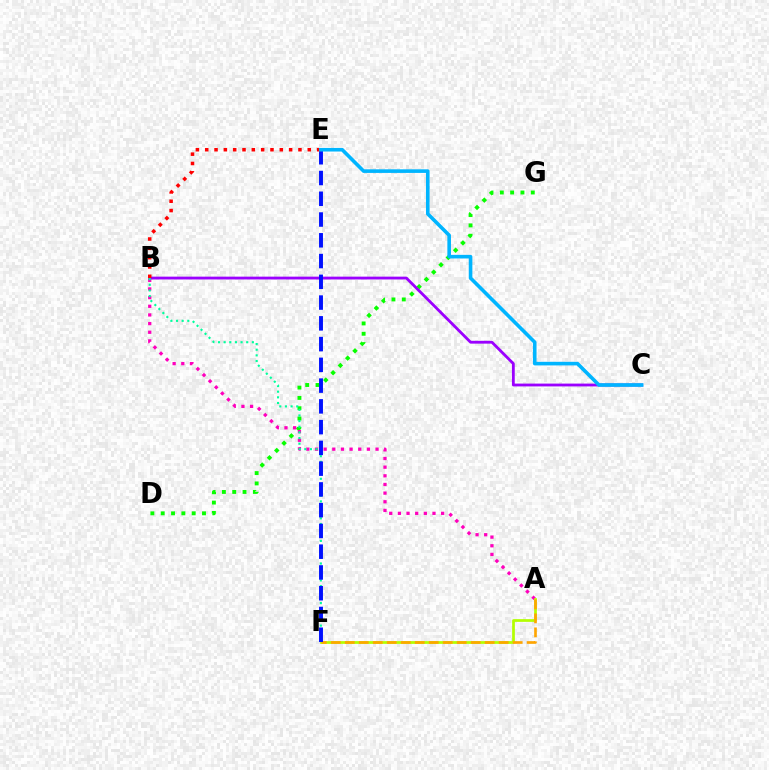{('D', 'G'): [{'color': '#08ff00', 'line_style': 'dotted', 'thickness': 2.81}], ('A', 'B'): [{'color': '#ff00bd', 'line_style': 'dotted', 'thickness': 2.35}], ('A', 'F'): [{'color': '#b3ff00', 'line_style': 'solid', 'thickness': 1.96}, {'color': '#ffa500', 'line_style': 'dashed', 'thickness': 1.9}], ('B', 'C'): [{'color': '#9b00ff', 'line_style': 'solid', 'thickness': 2.03}], ('B', 'F'): [{'color': '#00ff9d', 'line_style': 'dotted', 'thickness': 1.53}], ('E', 'F'): [{'color': '#0010ff', 'line_style': 'dashed', 'thickness': 2.82}], ('B', 'E'): [{'color': '#ff0000', 'line_style': 'dotted', 'thickness': 2.53}], ('C', 'E'): [{'color': '#00b5ff', 'line_style': 'solid', 'thickness': 2.6}]}